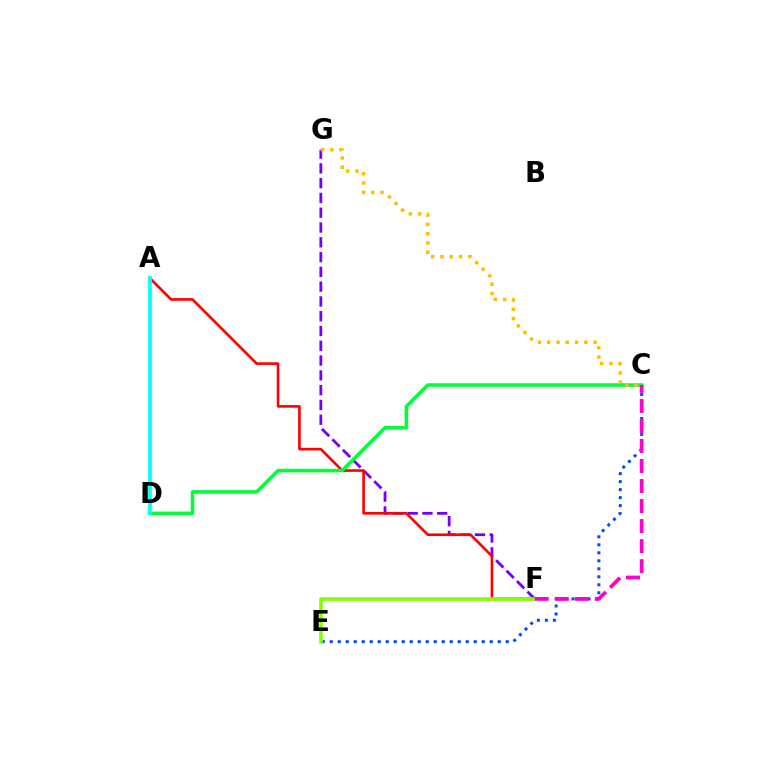{('F', 'G'): [{'color': '#7200ff', 'line_style': 'dashed', 'thickness': 2.01}], ('C', 'E'): [{'color': '#004bff', 'line_style': 'dotted', 'thickness': 2.17}], ('A', 'F'): [{'color': '#ff0000', 'line_style': 'solid', 'thickness': 1.89}], ('E', 'F'): [{'color': '#84ff00', 'line_style': 'solid', 'thickness': 2.57}], ('C', 'D'): [{'color': '#00ff39', 'line_style': 'solid', 'thickness': 2.56}], ('C', 'F'): [{'color': '#ff00cf', 'line_style': 'dashed', 'thickness': 2.72}], ('A', 'D'): [{'color': '#00fff6', 'line_style': 'solid', 'thickness': 2.64}], ('C', 'G'): [{'color': '#ffbd00', 'line_style': 'dotted', 'thickness': 2.53}]}